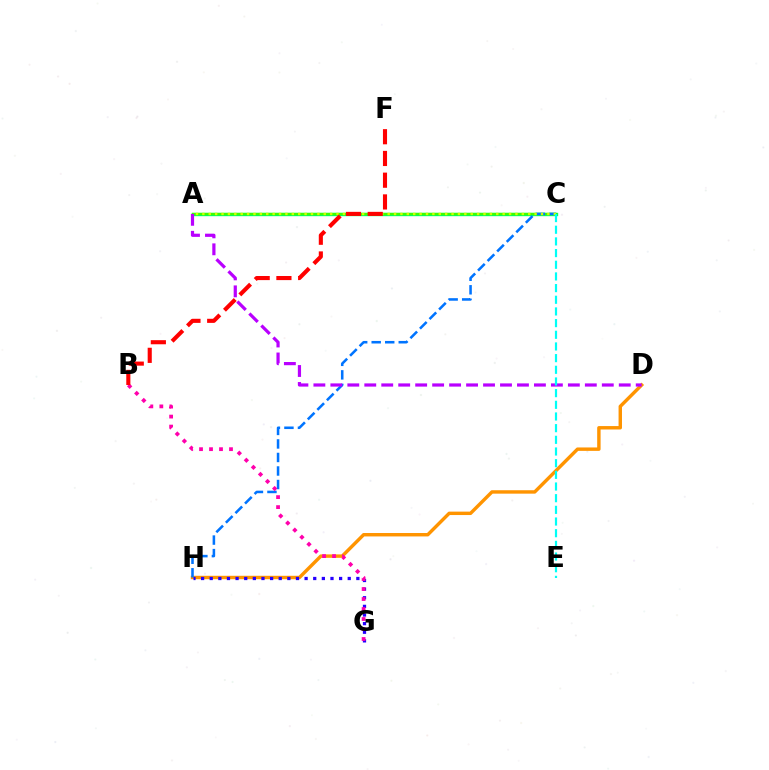{('D', 'H'): [{'color': '#ff9400', 'line_style': 'solid', 'thickness': 2.46}], ('G', 'H'): [{'color': '#2500ff', 'line_style': 'dotted', 'thickness': 2.34}], ('A', 'C'): [{'color': '#00ff5c', 'line_style': 'solid', 'thickness': 2.41}, {'color': '#3dff00', 'line_style': 'solid', 'thickness': 1.62}, {'color': '#d1ff00', 'line_style': 'dotted', 'thickness': 1.74}], ('C', 'H'): [{'color': '#0074ff', 'line_style': 'dashed', 'thickness': 1.84}], ('B', 'G'): [{'color': '#ff00ac', 'line_style': 'dotted', 'thickness': 2.71}], ('A', 'D'): [{'color': '#b900ff', 'line_style': 'dashed', 'thickness': 2.3}], ('B', 'F'): [{'color': '#ff0000', 'line_style': 'dashed', 'thickness': 2.95}], ('C', 'E'): [{'color': '#00fff6', 'line_style': 'dashed', 'thickness': 1.59}]}